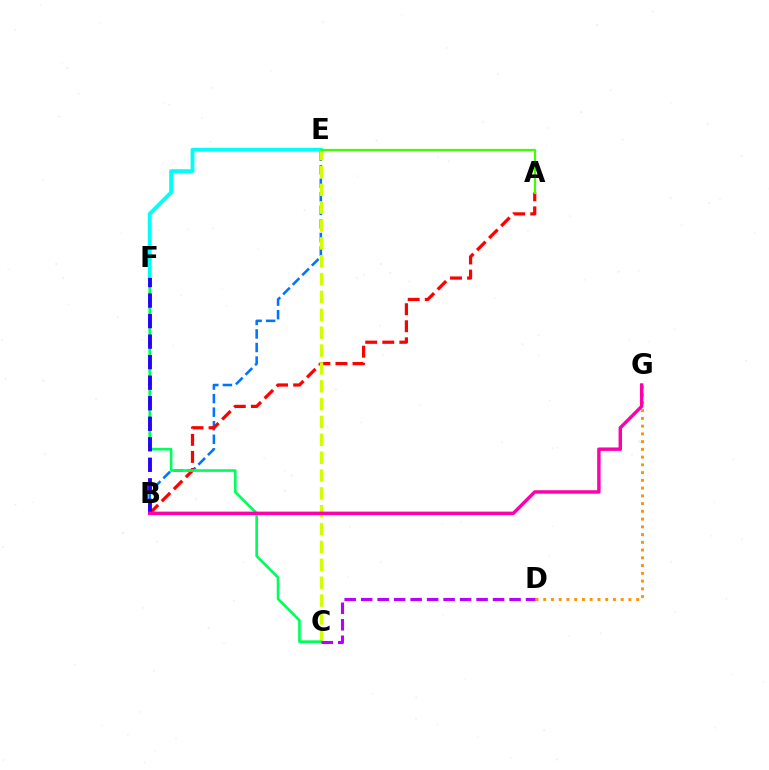{('E', 'F'): [{'color': '#00fff6', 'line_style': 'solid', 'thickness': 2.77}], ('B', 'E'): [{'color': '#0074ff', 'line_style': 'dashed', 'thickness': 1.84}], ('A', 'B'): [{'color': '#ff0000', 'line_style': 'dashed', 'thickness': 2.32}], ('C', 'E'): [{'color': '#d1ff00', 'line_style': 'dashed', 'thickness': 2.43}], ('C', 'F'): [{'color': '#00ff5c', 'line_style': 'solid', 'thickness': 1.92}], ('B', 'F'): [{'color': '#2500ff', 'line_style': 'dashed', 'thickness': 2.79}], ('D', 'G'): [{'color': '#ff9400', 'line_style': 'dotted', 'thickness': 2.11}], ('C', 'D'): [{'color': '#b900ff', 'line_style': 'dashed', 'thickness': 2.24}], ('A', 'E'): [{'color': '#3dff00', 'line_style': 'solid', 'thickness': 1.58}], ('B', 'G'): [{'color': '#ff00ac', 'line_style': 'solid', 'thickness': 2.47}]}